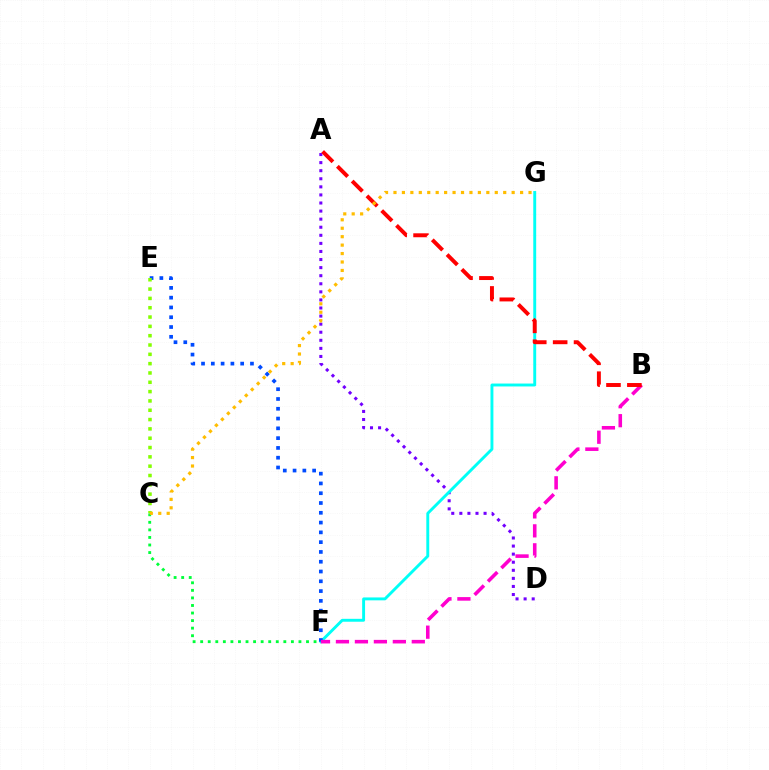{('C', 'F'): [{'color': '#00ff39', 'line_style': 'dotted', 'thickness': 2.05}], ('A', 'D'): [{'color': '#7200ff', 'line_style': 'dotted', 'thickness': 2.19}], ('F', 'G'): [{'color': '#00fff6', 'line_style': 'solid', 'thickness': 2.09}], ('E', 'F'): [{'color': '#004bff', 'line_style': 'dotted', 'thickness': 2.66}], ('B', 'F'): [{'color': '#ff00cf', 'line_style': 'dashed', 'thickness': 2.58}], ('C', 'E'): [{'color': '#84ff00', 'line_style': 'dotted', 'thickness': 2.53}], ('A', 'B'): [{'color': '#ff0000', 'line_style': 'dashed', 'thickness': 2.84}], ('C', 'G'): [{'color': '#ffbd00', 'line_style': 'dotted', 'thickness': 2.29}]}